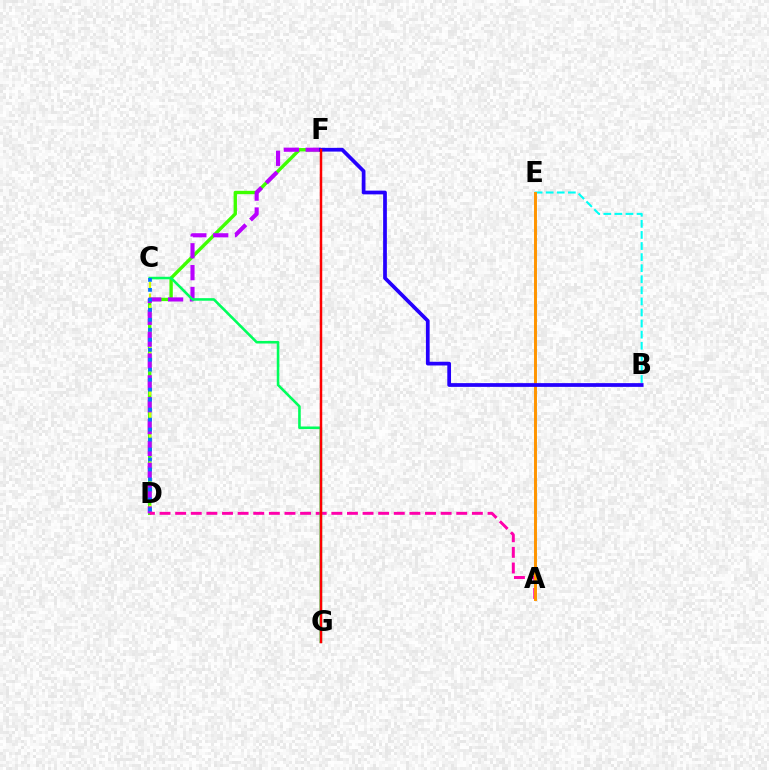{('B', 'E'): [{'color': '#00fff6', 'line_style': 'dashed', 'thickness': 1.51}], ('D', 'F'): [{'color': '#3dff00', 'line_style': 'solid', 'thickness': 2.42}, {'color': '#b900ff', 'line_style': 'dashed', 'thickness': 2.97}], ('C', 'D'): [{'color': '#d1ff00', 'line_style': 'dashed', 'thickness': 1.59}, {'color': '#0074ff', 'line_style': 'dotted', 'thickness': 2.71}], ('A', 'D'): [{'color': '#ff00ac', 'line_style': 'dashed', 'thickness': 2.12}], ('C', 'G'): [{'color': '#00ff5c', 'line_style': 'solid', 'thickness': 1.85}], ('A', 'E'): [{'color': '#ff9400', 'line_style': 'solid', 'thickness': 2.12}], ('B', 'F'): [{'color': '#2500ff', 'line_style': 'solid', 'thickness': 2.69}], ('F', 'G'): [{'color': '#ff0000', 'line_style': 'solid', 'thickness': 1.78}]}